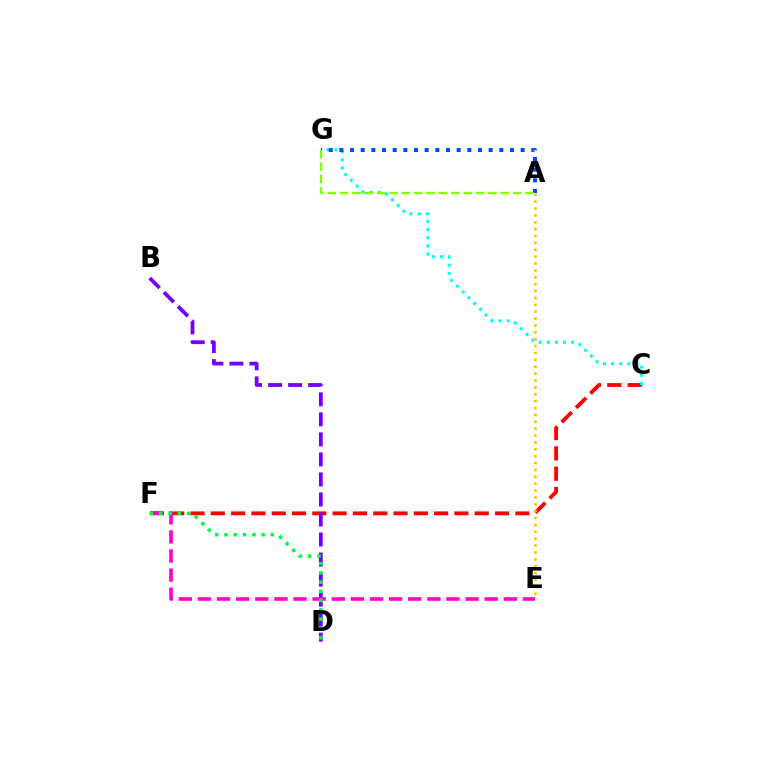{('C', 'F'): [{'color': '#ff0000', 'line_style': 'dashed', 'thickness': 2.76}], ('C', 'G'): [{'color': '#00fff6', 'line_style': 'dotted', 'thickness': 2.21}], ('A', 'E'): [{'color': '#ffbd00', 'line_style': 'dotted', 'thickness': 1.87}], ('B', 'D'): [{'color': '#7200ff', 'line_style': 'dashed', 'thickness': 2.72}], ('A', 'G'): [{'color': '#004bff', 'line_style': 'dotted', 'thickness': 2.9}, {'color': '#84ff00', 'line_style': 'dashed', 'thickness': 1.68}], ('E', 'F'): [{'color': '#ff00cf', 'line_style': 'dashed', 'thickness': 2.6}], ('D', 'F'): [{'color': '#00ff39', 'line_style': 'dotted', 'thickness': 2.52}]}